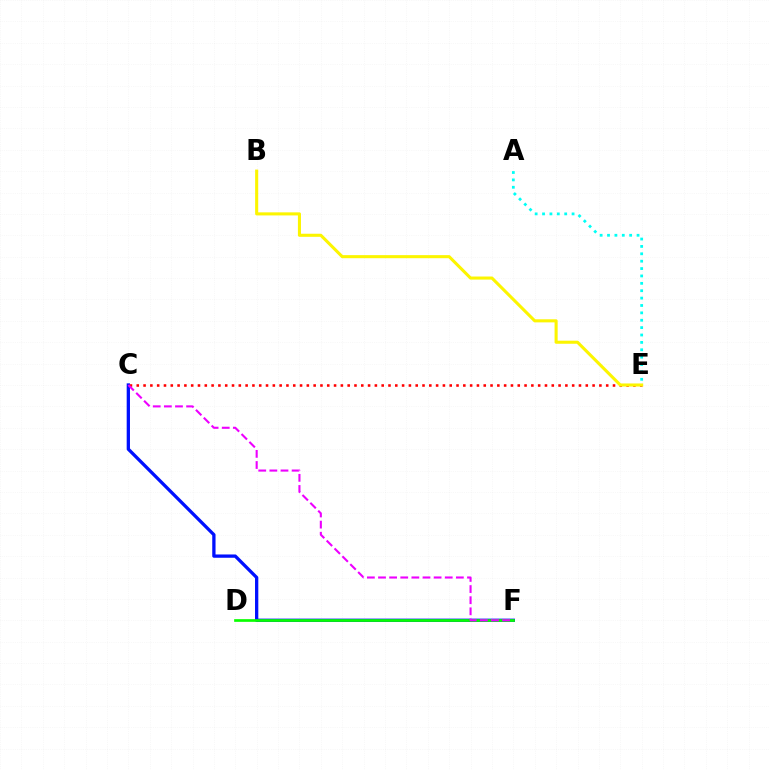{('C', 'F'): [{'color': '#0010ff', 'line_style': 'solid', 'thickness': 2.37}, {'color': '#ee00ff', 'line_style': 'dashed', 'thickness': 1.51}], ('C', 'E'): [{'color': '#ff0000', 'line_style': 'dotted', 'thickness': 1.85}], ('D', 'F'): [{'color': '#08ff00', 'line_style': 'solid', 'thickness': 1.94}], ('A', 'E'): [{'color': '#00fff6', 'line_style': 'dotted', 'thickness': 2.01}], ('B', 'E'): [{'color': '#fcf500', 'line_style': 'solid', 'thickness': 2.21}]}